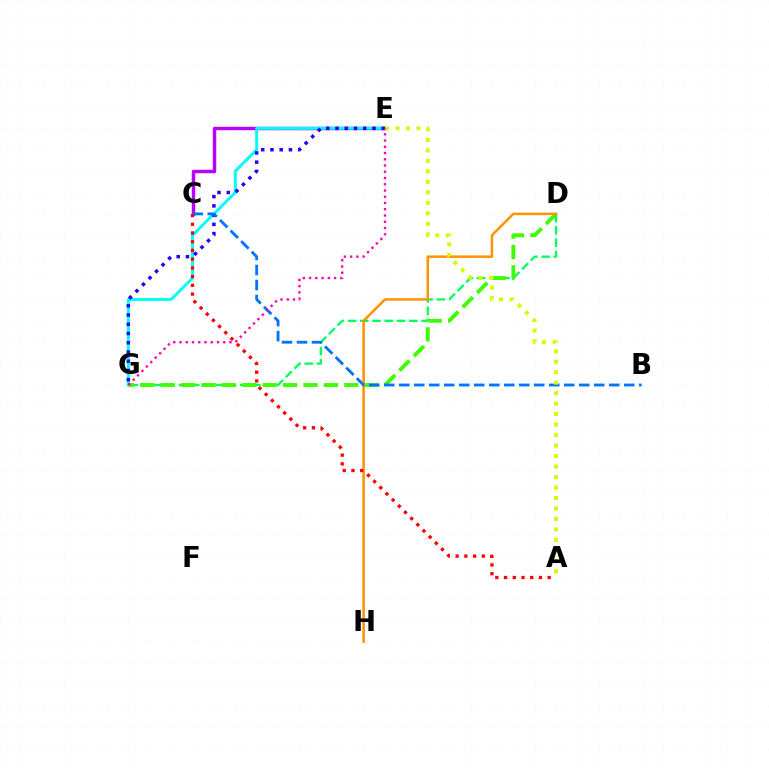{('C', 'E'): [{'color': '#b900ff', 'line_style': 'solid', 'thickness': 2.48}], ('E', 'G'): [{'color': '#00fff6', 'line_style': 'solid', 'thickness': 2.13}, {'color': '#2500ff', 'line_style': 'dotted', 'thickness': 2.51}, {'color': '#ff00ac', 'line_style': 'dotted', 'thickness': 1.7}], ('D', 'G'): [{'color': '#00ff5c', 'line_style': 'dashed', 'thickness': 1.66}, {'color': '#3dff00', 'line_style': 'dashed', 'thickness': 2.77}], ('D', 'H'): [{'color': '#ff9400', 'line_style': 'solid', 'thickness': 1.82}], ('B', 'C'): [{'color': '#0074ff', 'line_style': 'dashed', 'thickness': 2.04}], ('A', 'E'): [{'color': '#d1ff00', 'line_style': 'dotted', 'thickness': 2.85}], ('A', 'C'): [{'color': '#ff0000', 'line_style': 'dotted', 'thickness': 2.37}]}